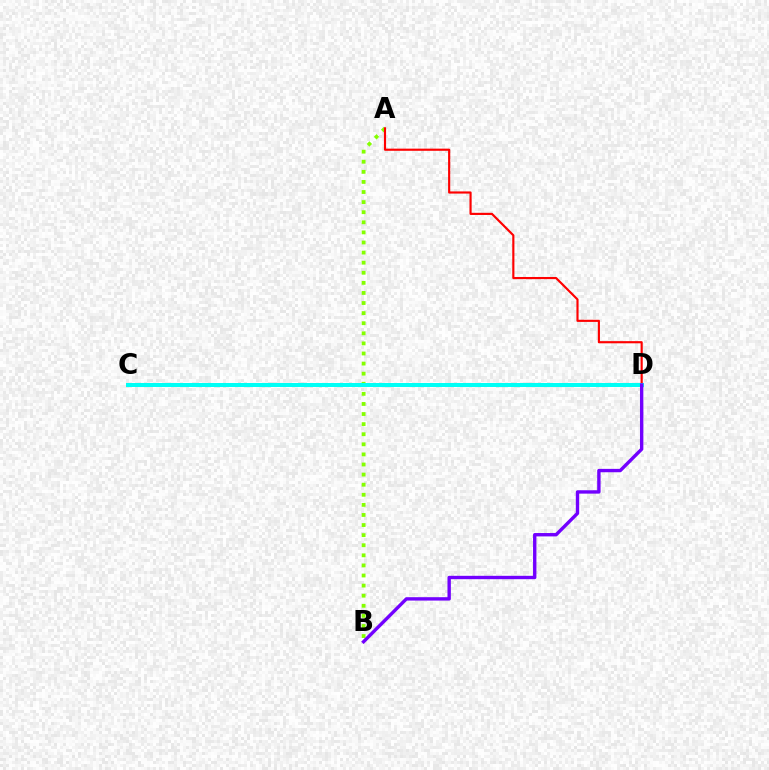{('A', 'B'): [{'color': '#84ff00', 'line_style': 'dotted', 'thickness': 2.74}], ('A', 'D'): [{'color': '#ff0000', 'line_style': 'solid', 'thickness': 1.55}], ('C', 'D'): [{'color': '#00fff6', 'line_style': 'solid', 'thickness': 2.87}], ('B', 'D'): [{'color': '#7200ff', 'line_style': 'solid', 'thickness': 2.43}]}